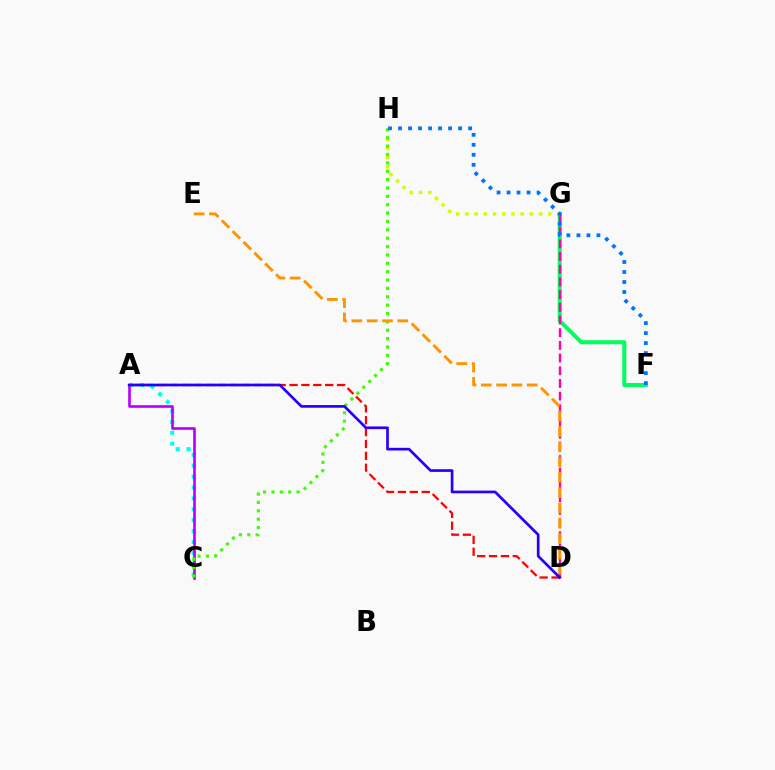{('F', 'G'): [{'color': '#00ff5c', 'line_style': 'solid', 'thickness': 2.89}], ('D', 'G'): [{'color': '#ff00ac', 'line_style': 'dashed', 'thickness': 1.72}], ('A', 'D'): [{'color': '#ff0000', 'line_style': 'dashed', 'thickness': 1.62}, {'color': '#2500ff', 'line_style': 'solid', 'thickness': 1.93}], ('G', 'H'): [{'color': '#d1ff00', 'line_style': 'dotted', 'thickness': 2.5}], ('A', 'C'): [{'color': '#00fff6', 'line_style': 'dotted', 'thickness': 2.96}, {'color': '#b900ff', 'line_style': 'solid', 'thickness': 1.9}], ('C', 'H'): [{'color': '#3dff00', 'line_style': 'dotted', 'thickness': 2.27}], ('F', 'H'): [{'color': '#0074ff', 'line_style': 'dotted', 'thickness': 2.72}], ('D', 'E'): [{'color': '#ff9400', 'line_style': 'dashed', 'thickness': 2.08}]}